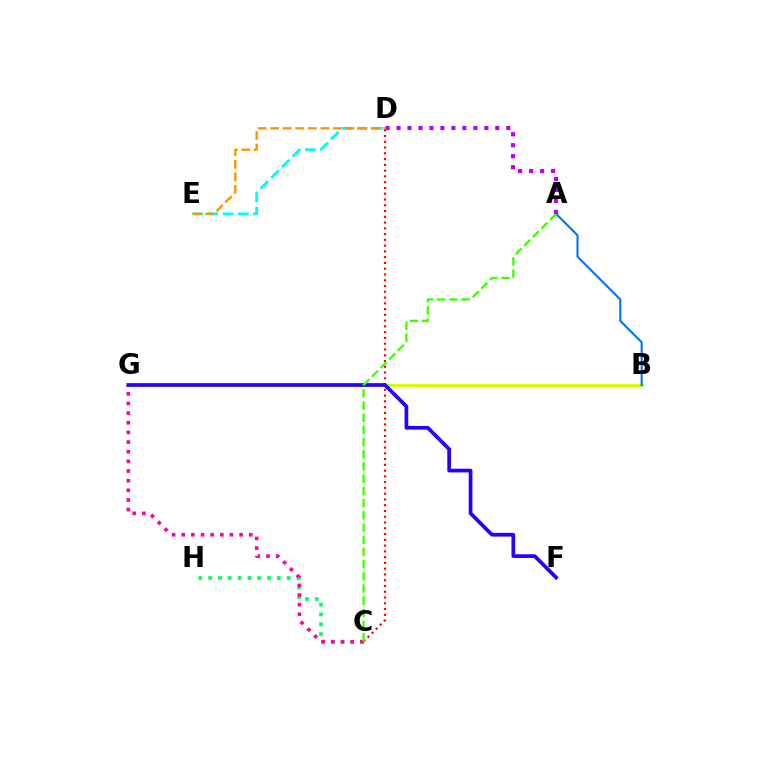{('D', 'E'): [{'color': '#00fff6', 'line_style': 'dashed', 'thickness': 2.06}, {'color': '#ff9400', 'line_style': 'dashed', 'thickness': 1.71}], ('B', 'G'): [{'color': '#d1ff00', 'line_style': 'solid', 'thickness': 2.1}], ('C', 'H'): [{'color': '#00ff5c', 'line_style': 'dotted', 'thickness': 2.67}], ('C', 'G'): [{'color': '#ff00ac', 'line_style': 'dotted', 'thickness': 2.62}], ('A', 'B'): [{'color': '#0074ff', 'line_style': 'solid', 'thickness': 1.51}], ('C', 'D'): [{'color': '#ff0000', 'line_style': 'dotted', 'thickness': 1.57}], ('F', 'G'): [{'color': '#2500ff', 'line_style': 'solid', 'thickness': 2.68}], ('A', 'C'): [{'color': '#3dff00', 'line_style': 'dashed', 'thickness': 1.66}], ('A', 'D'): [{'color': '#b900ff', 'line_style': 'dotted', 'thickness': 2.98}]}